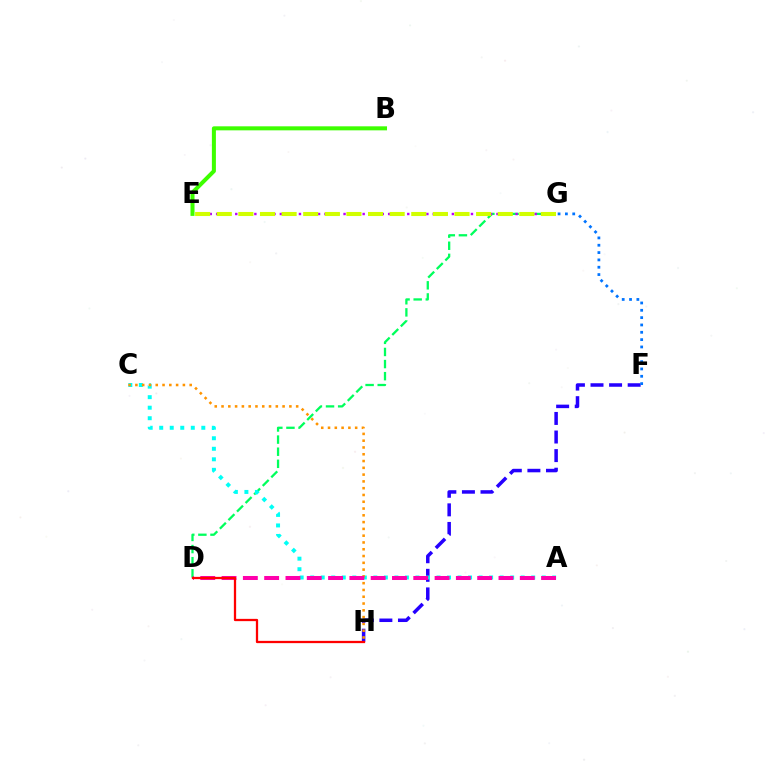{('D', 'G'): [{'color': '#00ff5c', 'line_style': 'dashed', 'thickness': 1.65}], ('F', 'H'): [{'color': '#2500ff', 'line_style': 'dashed', 'thickness': 2.52}], ('B', 'E'): [{'color': '#3dff00', 'line_style': 'solid', 'thickness': 2.9}], ('E', 'G'): [{'color': '#b900ff', 'line_style': 'dotted', 'thickness': 1.73}, {'color': '#d1ff00', 'line_style': 'dashed', 'thickness': 2.94}], ('A', 'C'): [{'color': '#00fff6', 'line_style': 'dotted', 'thickness': 2.86}], ('C', 'H'): [{'color': '#ff9400', 'line_style': 'dotted', 'thickness': 1.84}], ('A', 'D'): [{'color': '#ff00ac', 'line_style': 'dashed', 'thickness': 2.89}], ('F', 'G'): [{'color': '#0074ff', 'line_style': 'dotted', 'thickness': 1.99}], ('D', 'H'): [{'color': '#ff0000', 'line_style': 'solid', 'thickness': 1.64}]}